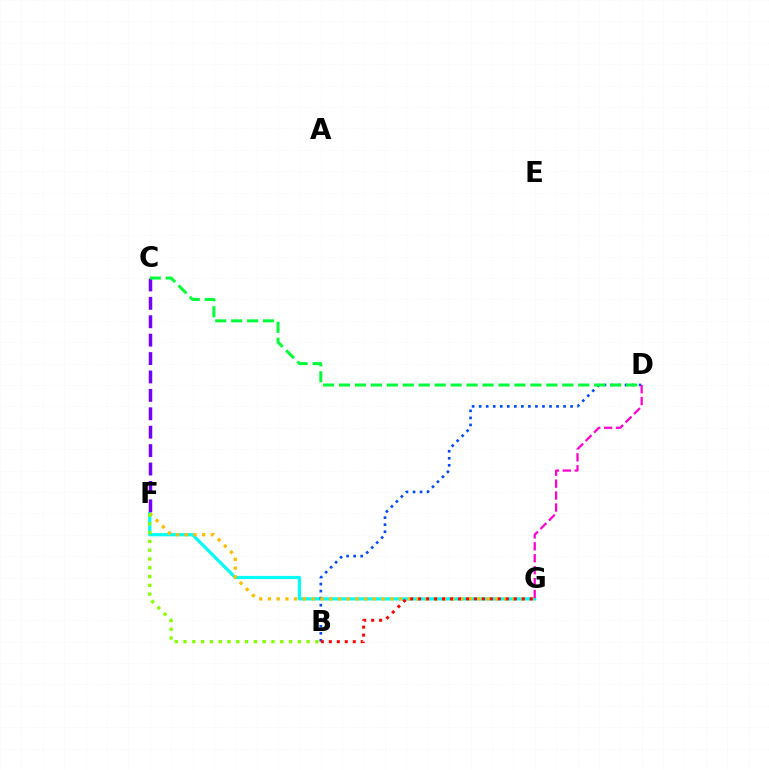{('F', 'G'): [{'color': '#00fff6', 'line_style': 'solid', 'thickness': 2.3}, {'color': '#ffbd00', 'line_style': 'dotted', 'thickness': 2.37}], ('B', 'D'): [{'color': '#004bff', 'line_style': 'dotted', 'thickness': 1.91}], ('D', 'G'): [{'color': '#ff00cf', 'line_style': 'dashed', 'thickness': 1.62}], ('B', 'F'): [{'color': '#84ff00', 'line_style': 'dotted', 'thickness': 2.39}], ('C', 'F'): [{'color': '#7200ff', 'line_style': 'dashed', 'thickness': 2.5}], ('C', 'D'): [{'color': '#00ff39', 'line_style': 'dashed', 'thickness': 2.17}], ('B', 'G'): [{'color': '#ff0000', 'line_style': 'dotted', 'thickness': 2.17}]}